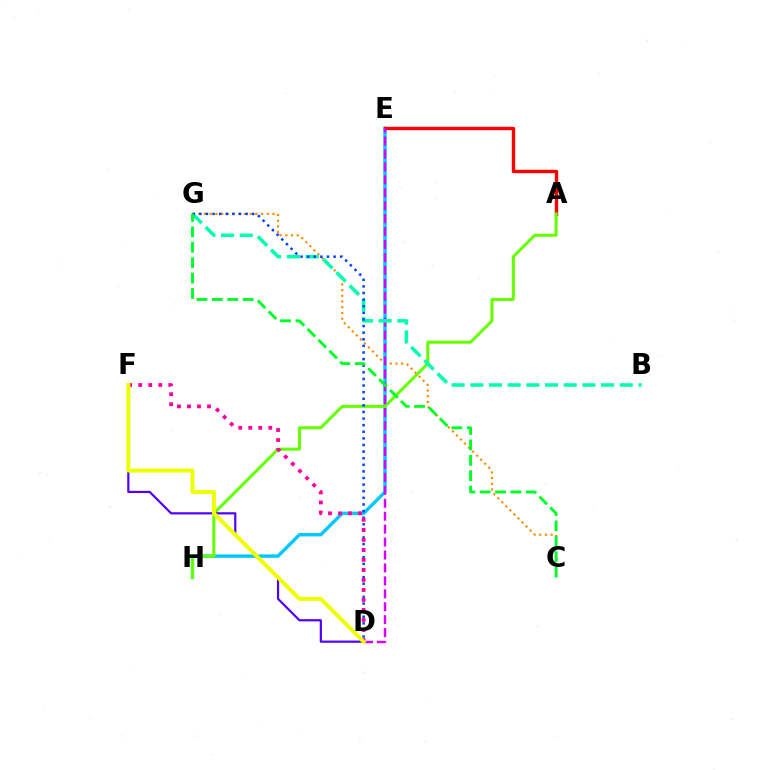{('E', 'H'): [{'color': '#00c7ff', 'line_style': 'solid', 'thickness': 2.44}], ('A', 'E'): [{'color': '#ff0000', 'line_style': 'solid', 'thickness': 2.43}], ('C', 'G'): [{'color': '#ff8800', 'line_style': 'dotted', 'thickness': 1.55}, {'color': '#00ff27', 'line_style': 'dashed', 'thickness': 2.09}], ('A', 'H'): [{'color': '#66ff00', 'line_style': 'solid', 'thickness': 2.18}], ('D', 'E'): [{'color': '#d600ff', 'line_style': 'dashed', 'thickness': 1.76}], ('B', 'G'): [{'color': '#00ffaf', 'line_style': 'dashed', 'thickness': 2.54}], ('D', 'F'): [{'color': '#4f00ff', 'line_style': 'solid', 'thickness': 1.58}, {'color': '#ff00a0', 'line_style': 'dotted', 'thickness': 2.72}, {'color': '#eeff00', 'line_style': 'solid', 'thickness': 2.86}], ('D', 'G'): [{'color': '#003fff', 'line_style': 'dotted', 'thickness': 1.8}]}